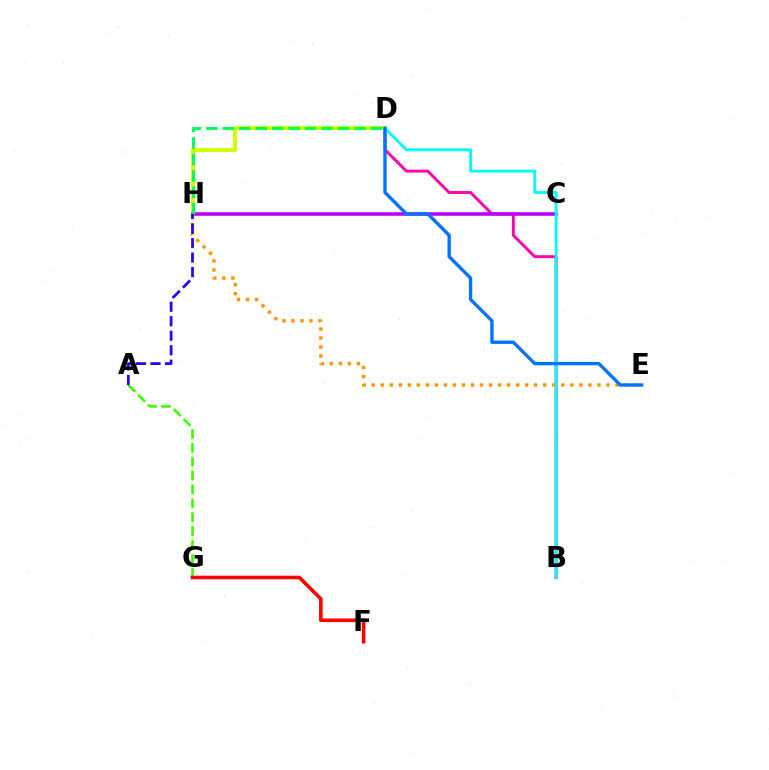{('A', 'G'): [{'color': '#3dff00', 'line_style': 'dashed', 'thickness': 1.88}], ('B', 'D'): [{'color': '#ff00ac', 'line_style': 'solid', 'thickness': 2.09}, {'color': '#00fff6', 'line_style': 'solid', 'thickness': 2.06}], ('D', 'H'): [{'color': '#d1ff00', 'line_style': 'solid', 'thickness': 2.98}, {'color': '#00ff5c', 'line_style': 'dashed', 'thickness': 2.23}], ('C', 'H'): [{'color': '#b900ff', 'line_style': 'solid', 'thickness': 2.56}], ('E', 'H'): [{'color': '#ff9400', 'line_style': 'dotted', 'thickness': 2.45}], ('F', 'G'): [{'color': '#ff0000', 'line_style': 'solid', 'thickness': 2.59}], ('D', 'E'): [{'color': '#0074ff', 'line_style': 'solid', 'thickness': 2.42}], ('A', 'H'): [{'color': '#2500ff', 'line_style': 'dashed', 'thickness': 1.97}]}